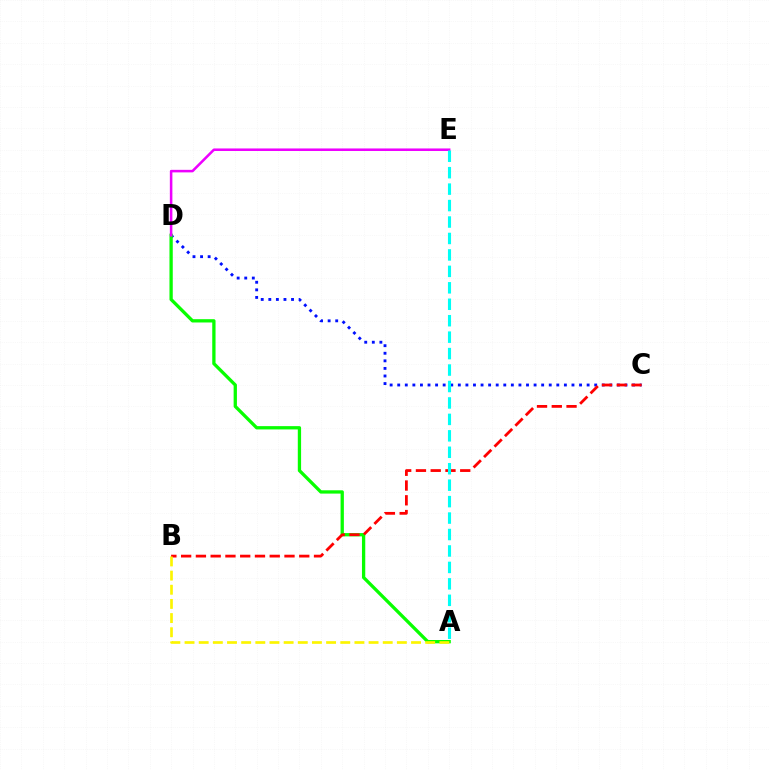{('C', 'D'): [{'color': '#0010ff', 'line_style': 'dotted', 'thickness': 2.06}], ('A', 'D'): [{'color': '#08ff00', 'line_style': 'solid', 'thickness': 2.37}], ('D', 'E'): [{'color': '#ee00ff', 'line_style': 'solid', 'thickness': 1.83}], ('B', 'C'): [{'color': '#ff0000', 'line_style': 'dashed', 'thickness': 2.01}], ('A', 'E'): [{'color': '#00fff6', 'line_style': 'dashed', 'thickness': 2.23}], ('A', 'B'): [{'color': '#fcf500', 'line_style': 'dashed', 'thickness': 1.92}]}